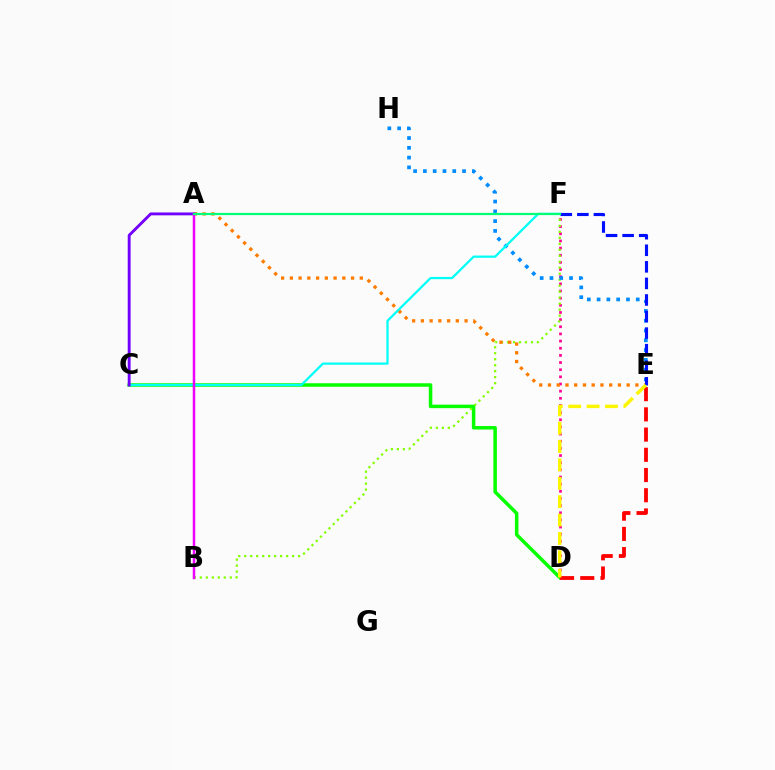{('D', 'F'): [{'color': '#ff0094', 'line_style': 'dotted', 'thickness': 1.94}], ('C', 'D'): [{'color': '#08ff00', 'line_style': 'solid', 'thickness': 2.52}], ('B', 'F'): [{'color': '#84ff00', 'line_style': 'dotted', 'thickness': 1.62}], ('A', 'E'): [{'color': '#ff7c00', 'line_style': 'dotted', 'thickness': 2.38}], ('E', 'H'): [{'color': '#008cff', 'line_style': 'dotted', 'thickness': 2.66}], ('D', 'E'): [{'color': '#ff0000', 'line_style': 'dashed', 'thickness': 2.75}, {'color': '#fcf500', 'line_style': 'dashed', 'thickness': 2.5}], ('C', 'F'): [{'color': '#00fff6', 'line_style': 'solid', 'thickness': 1.61}], ('A', 'C'): [{'color': '#7200ff', 'line_style': 'solid', 'thickness': 2.08}], ('E', 'F'): [{'color': '#0010ff', 'line_style': 'dashed', 'thickness': 2.25}], ('A', 'B'): [{'color': '#ee00ff', 'line_style': 'solid', 'thickness': 1.79}], ('A', 'F'): [{'color': '#00ff74', 'line_style': 'solid', 'thickness': 1.59}]}